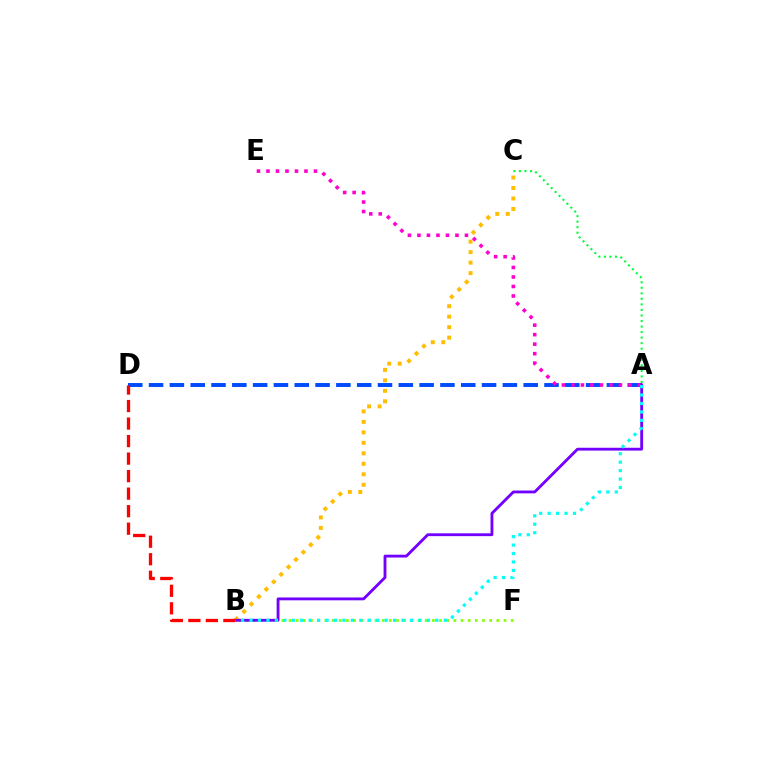{('A', 'D'): [{'color': '#004bff', 'line_style': 'dashed', 'thickness': 2.83}], ('B', 'C'): [{'color': '#ffbd00', 'line_style': 'dotted', 'thickness': 2.85}], ('A', 'E'): [{'color': '#ff00cf', 'line_style': 'dotted', 'thickness': 2.58}], ('B', 'F'): [{'color': '#84ff00', 'line_style': 'dotted', 'thickness': 1.95}], ('A', 'B'): [{'color': '#7200ff', 'line_style': 'solid', 'thickness': 2.04}, {'color': '#00fff6', 'line_style': 'dotted', 'thickness': 2.29}], ('A', 'C'): [{'color': '#00ff39', 'line_style': 'dotted', 'thickness': 1.5}], ('B', 'D'): [{'color': '#ff0000', 'line_style': 'dashed', 'thickness': 2.38}]}